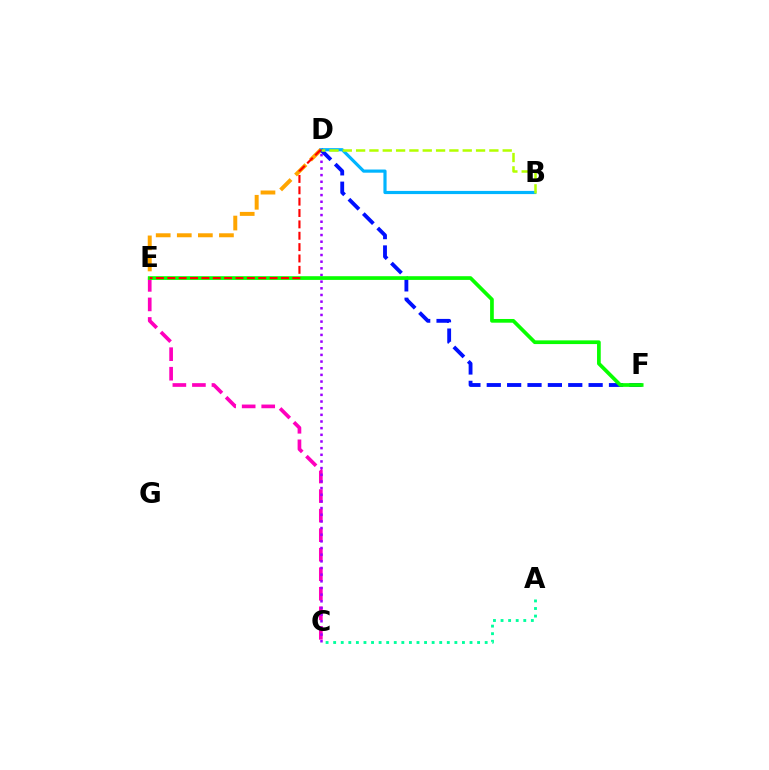{('B', 'D'): [{'color': '#00b5ff', 'line_style': 'solid', 'thickness': 2.28}, {'color': '#b3ff00', 'line_style': 'dashed', 'thickness': 1.81}], ('C', 'E'): [{'color': '#ff00bd', 'line_style': 'dashed', 'thickness': 2.65}], ('C', 'D'): [{'color': '#9b00ff', 'line_style': 'dotted', 'thickness': 1.81}], ('D', 'E'): [{'color': '#ffa500', 'line_style': 'dashed', 'thickness': 2.86}, {'color': '#ff0000', 'line_style': 'dashed', 'thickness': 1.54}], ('D', 'F'): [{'color': '#0010ff', 'line_style': 'dashed', 'thickness': 2.77}], ('A', 'C'): [{'color': '#00ff9d', 'line_style': 'dotted', 'thickness': 2.06}], ('E', 'F'): [{'color': '#08ff00', 'line_style': 'solid', 'thickness': 2.67}]}